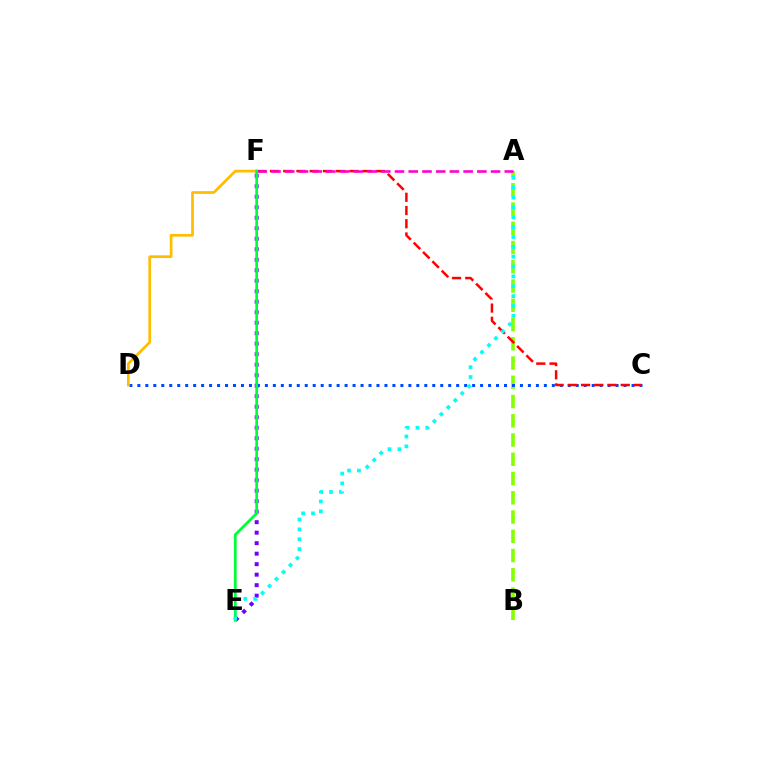{('E', 'F'): [{'color': '#7200ff', 'line_style': 'dotted', 'thickness': 2.85}, {'color': '#00ff39', 'line_style': 'solid', 'thickness': 1.98}], ('A', 'B'): [{'color': '#84ff00', 'line_style': 'dashed', 'thickness': 2.62}], ('C', 'D'): [{'color': '#004bff', 'line_style': 'dotted', 'thickness': 2.17}], ('C', 'F'): [{'color': '#ff0000', 'line_style': 'dashed', 'thickness': 1.8}], ('D', 'F'): [{'color': '#ffbd00', 'line_style': 'solid', 'thickness': 1.96}], ('A', 'F'): [{'color': '#ff00cf', 'line_style': 'dashed', 'thickness': 1.86}], ('A', 'E'): [{'color': '#00fff6', 'line_style': 'dotted', 'thickness': 2.68}]}